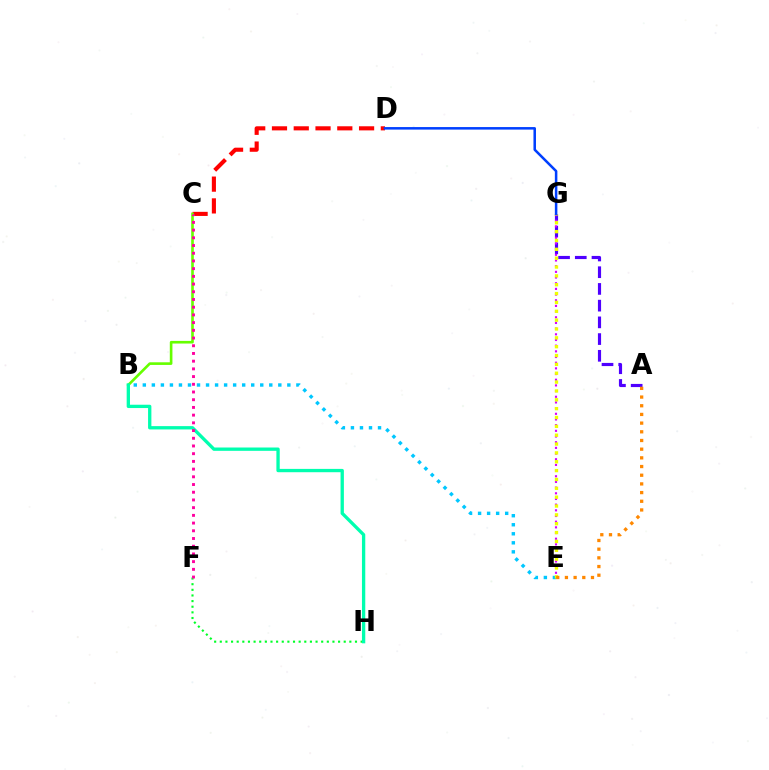{('B', 'E'): [{'color': '#00c7ff', 'line_style': 'dotted', 'thickness': 2.45}], ('C', 'D'): [{'color': '#ff0000', 'line_style': 'dashed', 'thickness': 2.96}], ('F', 'H'): [{'color': '#00ff27', 'line_style': 'dotted', 'thickness': 1.53}], ('A', 'G'): [{'color': '#4f00ff', 'line_style': 'dashed', 'thickness': 2.27}], ('B', 'C'): [{'color': '#66ff00', 'line_style': 'solid', 'thickness': 1.9}], ('E', 'G'): [{'color': '#d600ff', 'line_style': 'dotted', 'thickness': 1.54}, {'color': '#eeff00', 'line_style': 'dotted', 'thickness': 2.4}], ('B', 'H'): [{'color': '#00ffaf', 'line_style': 'solid', 'thickness': 2.39}], ('D', 'G'): [{'color': '#003fff', 'line_style': 'solid', 'thickness': 1.82}], ('C', 'F'): [{'color': '#ff00a0', 'line_style': 'dotted', 'thickness': 2.09}], ('A', 'E'): [{'color': '#ff8800', 'line_style': 'dotted', 'thickness': 2.36}]}